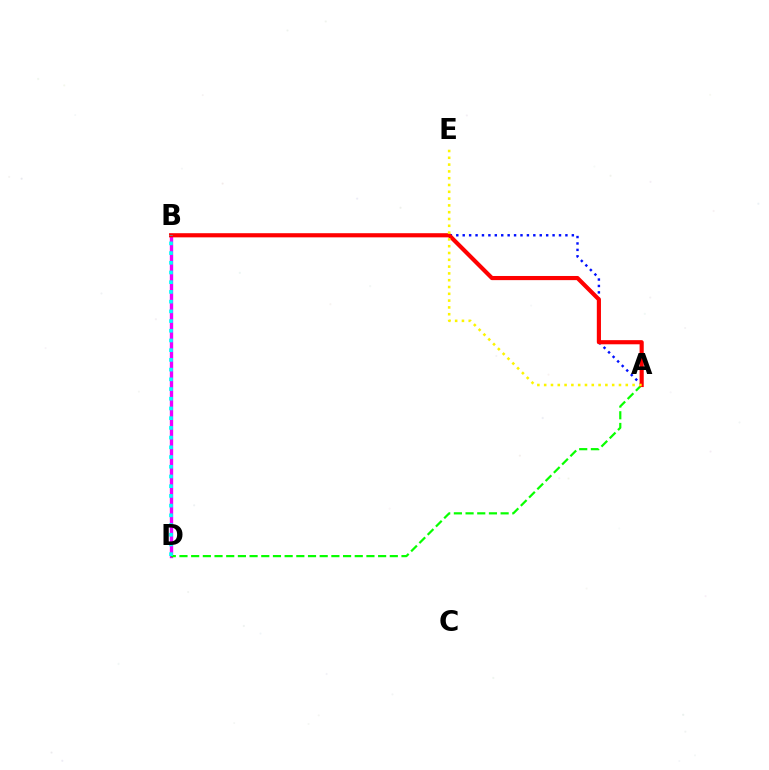{('B', 'D'): [{'color': '#ee00ff', 'line_style': 'solid', 'thickness': 2.41}, {'color': '#00fff6', 'line_style': 'dotted', 'thickness': 2.64}], ('A', 'D'): [{'color': '#08ff00', 'line_style': 'dashed', 'thickness': 1.59}], ('A', 'B'): [{'color': '#0010ff', 'line_style': 'dotted', 'thickness': 1.74}, {'color': '#ff0000', 'line_style': 'solid', 'thickness': 2.98}], ('A', 'E'): [{'color': '#fcf500', 'line_style': 'dotted', 'thickness': 1.85}]}